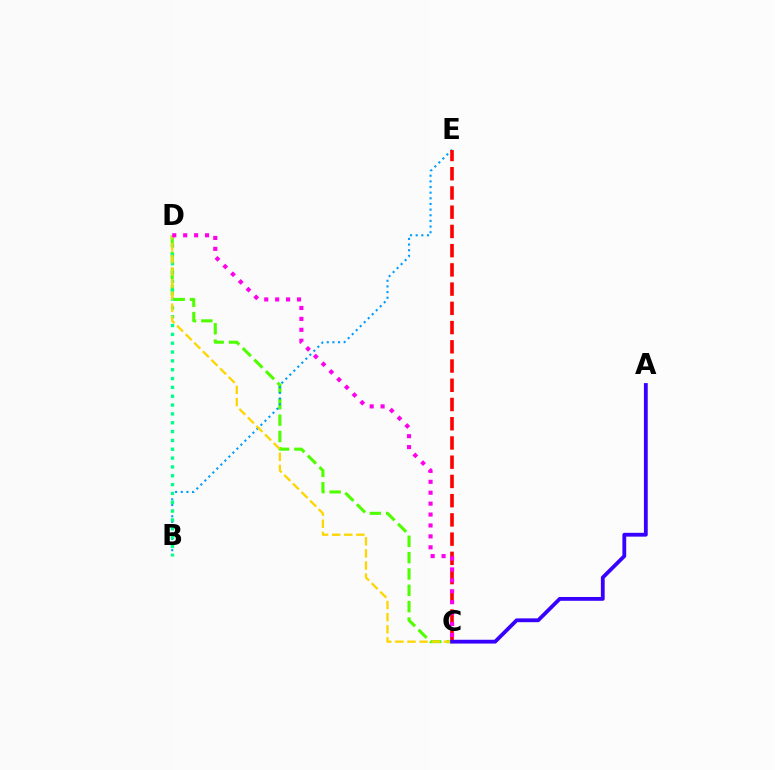{('C', 'D'): [{'color': '#4fff00', 'line_style': 'dashed', 'thickness': 2.22}, {'color': '#ffd500', 'line_style': 'dashed', 'thickness': 1.65}, {'color': '#ff00ed', 'line_style': 'dotted', 'thickness': 2.97}], ('B', 'E'): [{'color': '#009eff', 'line_style': 'dotted', 'thickness': 1.53}], ('B', 'D'): [{'color': '#00ff86', 'line_style': 'dotted', 'thickness': 2.4}], ('C', 'E'): [{'color': '#ff0000', 'line_style': 'dashed', 'thickness': 2.61}], ('A', 'C'): [{'color': '#3700ff', 'line_style': 'solid', 'thickness': 2.74}]}